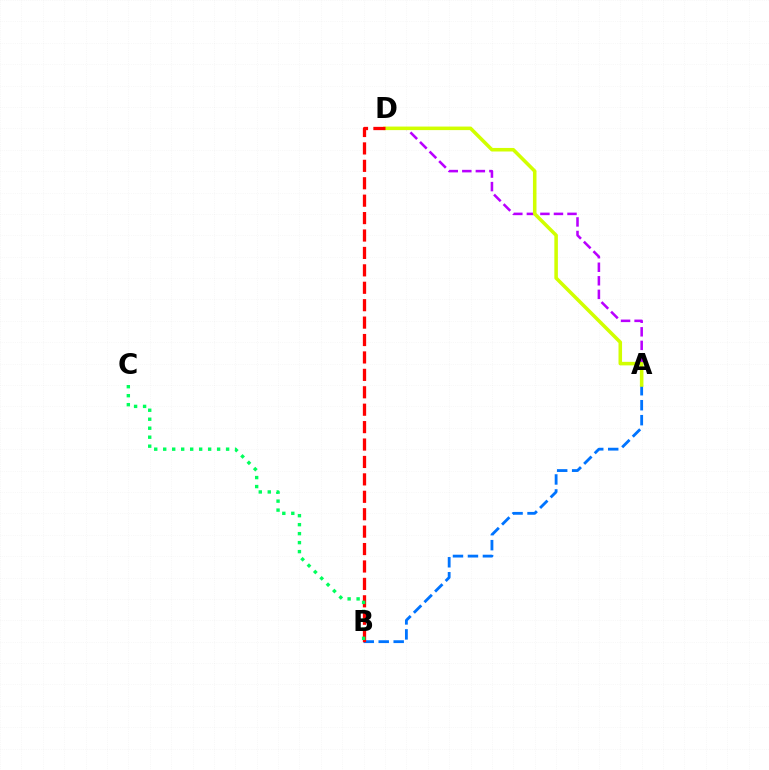{('A', 'D'): [{'color': '#b900ff', 'line_style': 'dashed', 'thickness': 1.84}, {'color': '#d1ff00', 'line_style': 'solid', 'thickness': 2.55}], ('A', 'B'): [{'color': '#0074ff', 'line_style': 'dashed', 'thickness': 2.03}], ('B', 'D'): [{'color': '#ff0000', 'line_style': 'dashed', 'thickness': 2.37}], ('B', 'C'): [{'color': '#00ff5c', 'line_style': 'dotted', 'thickness': 2.44}]}